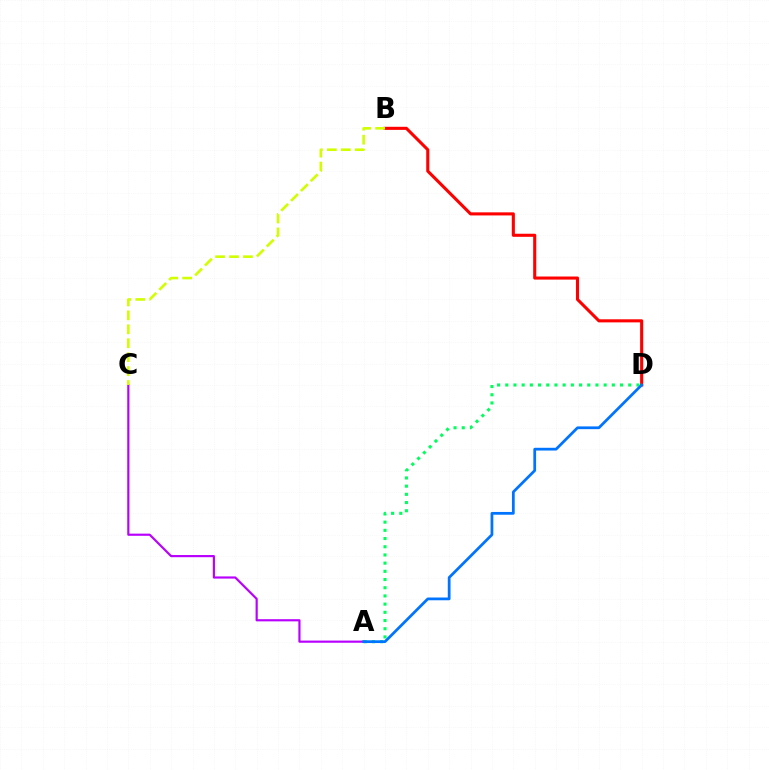{('B', 'D'): [{'color': '#ff0000', 'line_style': 'solid', 'thickness': 2.22}], ('A', 'C'): [{'color': '#b900ff', 'line_style': 'solid', 'thickness': 1.56}], ('B', 'C'): [{'color': '#d1ff00', 'line_style': 'dashed', 'thickness': 1.89}], ('A', 'D'): [{'color': '#00ff5c', 'line_style': 'dotted', 'thickness': 2.23}, {'color': '#0074ff', 'line_style': 'solid', 'thickness': 1.98}]}